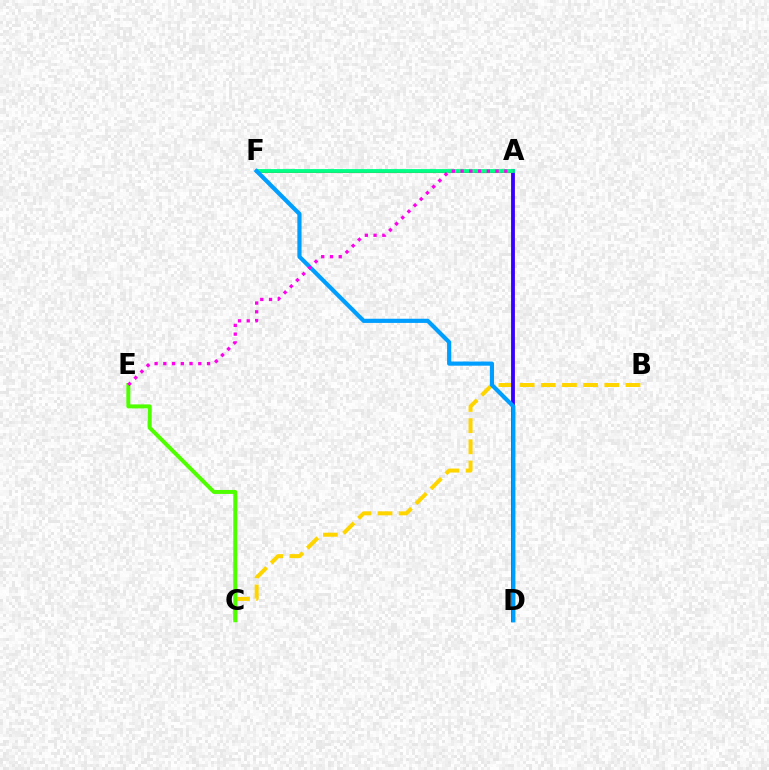{('B', 'C'): [{'color': '#ffd500', 'line_style': 'dashed', 'thickness': 2.88}], ('A', 'F'): [{'color': '#ff0000', 'line_style': 'solid', 'thickness': 2.19}, {'color': '#00ff86', 'line_style': 'solid', 'thickness': 2.74}], ('A', 'D'): [{'color': '#3700ff', 'line_style': 'solid', 'thickness': 2.75}], ('C', 'E'): [{'color': '#4fff00', 'line_style': 'solid', 'thickness': 2.87}], ('D', 'F'): [{'color': '#009eff', 'line_style': 'solid', 'thickness': 3.0}], ('A', 'E'): [{'color': '#ff00ed', 'line_style': 'dotted', 'thickness': 2.37}]}